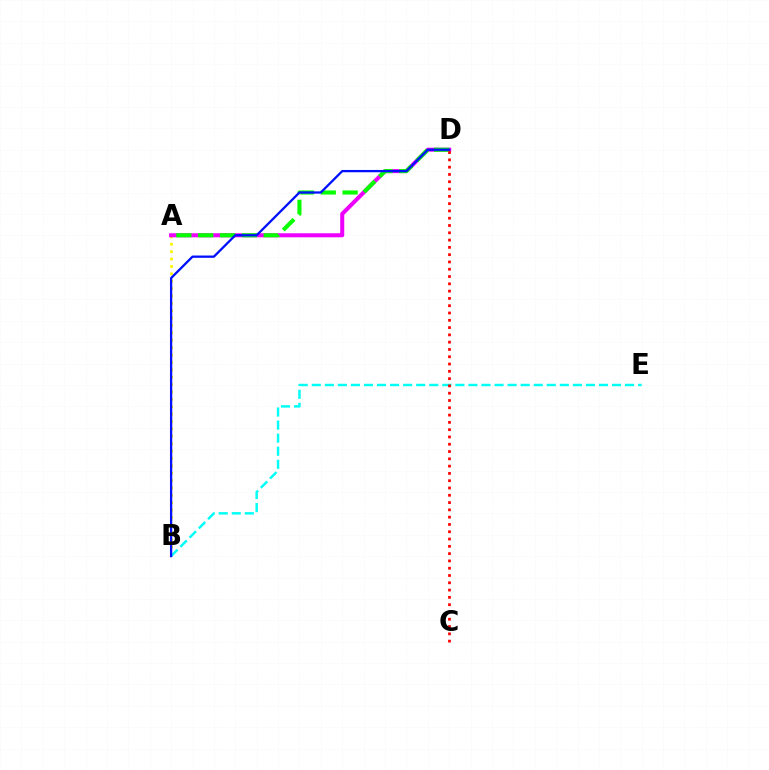{('A', 'B'): [{'color': '#fcf500', 'line_style': 'dotted', 'thickness': 2.01}], ('B', 'E'): [{'color': '#00fff6', 'line_style': 'dashed', 'thickness': 1.77}], ('A', 'D'): [{'color': '#ee00ff', 'line_style': 'solid', 'thickness': 2.91}, {'color': '#08ff00', 'line_style': 'dashed', 'thickness': 2.97}], ('B', 'D'): [{'color': '#0010ff', 'line_style': 'solid', 'thickness': 1.65}], ('C', 'D'): [{'color': '#ff0000', 'line_style': 'dotted', 'thickness': 1.98}]}